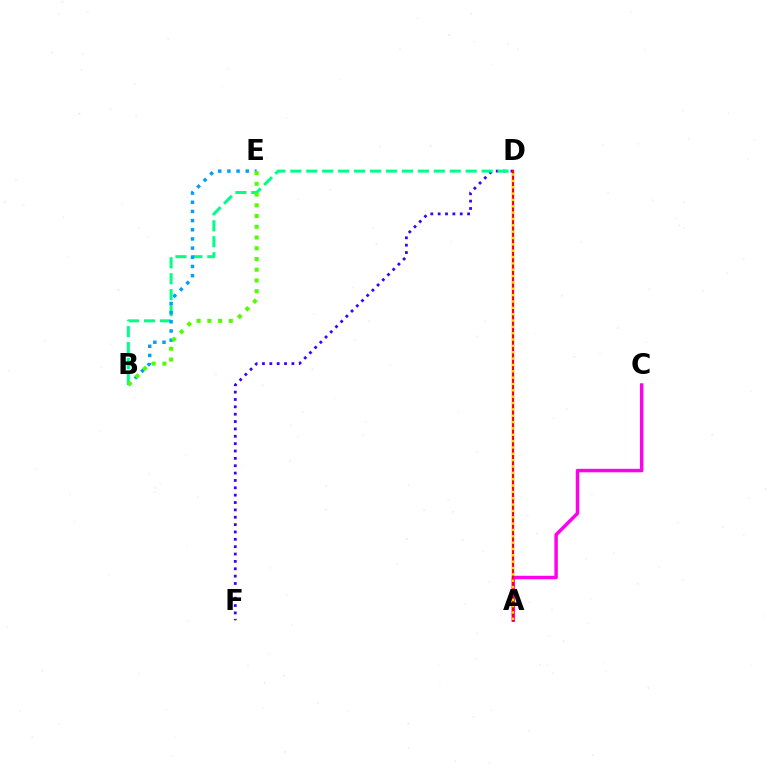{('A', 'C'): [{'color': '#ff00ed', 'line_style': 'solid', 'thickness': 2.48}], ('D', 'F'): [{'color': '#3700ff', 'line_style': 'dotted', 'thickness': 2.0}], ('A', 'D'): [{'color': '#ff0000', 'line_style': 'solid', 'thickness': 1.63}, {'color': '#ffd500', 'line_style': 'dotted', 'thickness': 1.72}], ('B', 'D'): [{'color': '#00ff86', 'line_style': 'dashed', 'thickness': 2.17}], ('B', 'E'): [{'color': '#009eff', 'line_style': 'dotted', 'thickness': 2.49}, {'color': '#4fff00', 'line_style': 'dotted', 'thickness': 2.92}]}